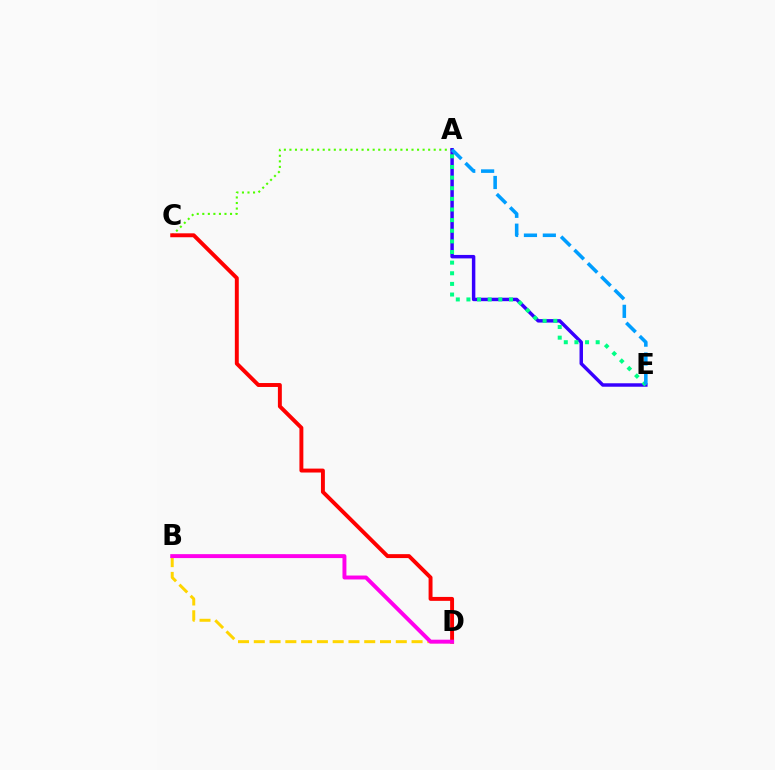{('A', 'C'): [{'color': '#4fff00', 'line_style': 'dotted', 'thickness': 1.51}], ('C', 'D'): [{'color': '#ff0000', 'line_style': 'solid', 'thickness': 2.83}], ('A', 'E'): [{'color': '#3700ff', 'line_style': 'solid', 'thickness': 2.49}, {'color': '#00ff86', 'line_style': 'dotted', 'thickness': 2.89}, {'color': '#009eff', 'line_style': 'dashed', 'thickness': 2.57}], ('B', 'D'): [{'color': '#ffd500', 'line_style': 'dashed', 'thickness': 2.14}, {'color': '#ff00ed', 'line_style': 'solid', 'thickness': 2.84}]}